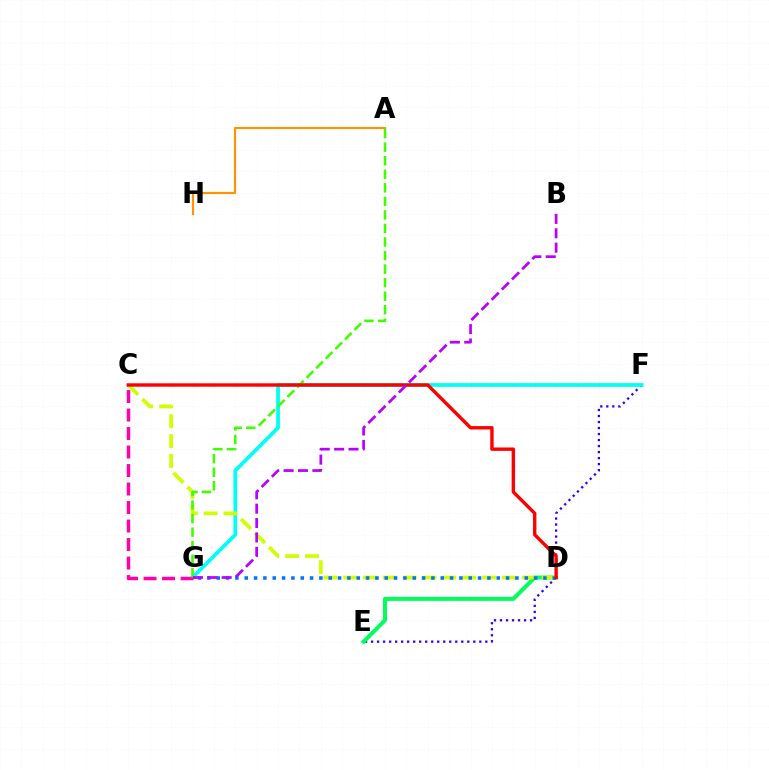{('E', 'F'): [{'color': '#2500ff', 'line_style': 'dotted', 'thickness': 1.63}], ('F', 'G'): [{'color': '#00fff6', 'line_style': 'solid', 'thickness': 2.69}], ('D', 'E'): [{'color': '#00ff5c', 'line_style': 'solid', 'thickness': 2.89}], ('C', 'D'): [{'color': '#d1ff00', 'line_style': 'dashed', 'thickness': 2.7}, {'color': '#ff0000', 'line_style': 'solid', 'thickness': 2.44}], ('A', 'H'): [{'color': '#ff9400', 'line_style': 'solid', 'thickness': 1.57}], ('D', 'G'): [{'color': '#0074ff', 'line_style': 'dotted', 'thickness': 2.54}], ('C', 'G'): [{'color': '#ff00ac', 'line_style': 'dashed', 'thickness': 2.51}], ('A', 'G'): [{'color': '#3dff00', 'line_style': 'dashed', 'thickness': 1.84}], ('B', 'G'): [{'color': '#b900ff', 'line_style': 'dashed', 'thickness': 1.95}]}